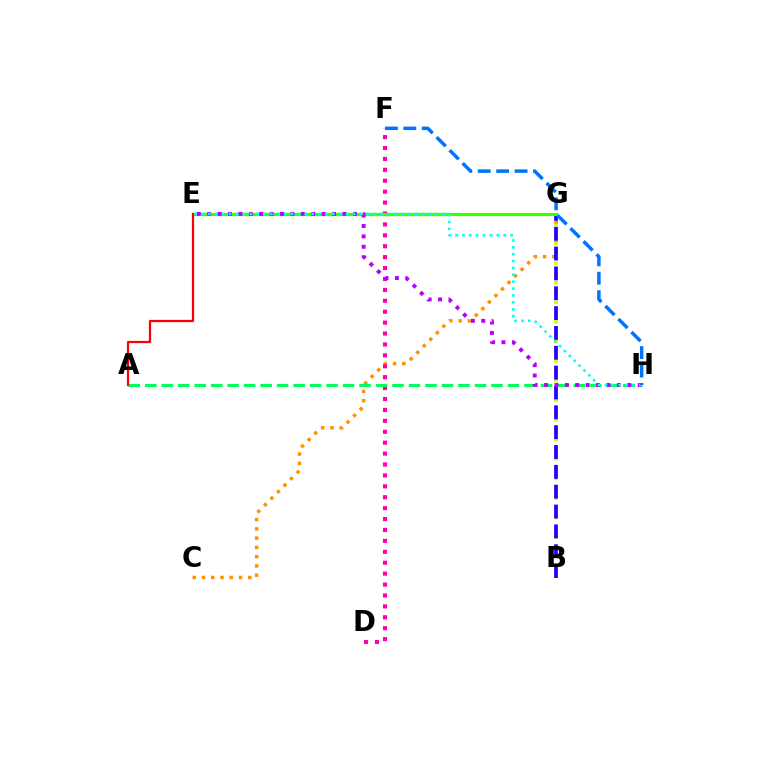{('B', 'G'): [{'color': '#d1ff00', 'line_style': 'dotted', 'thickness': 2.66}, {'color': '#2500ff', 'line_style': 'dashed', 'thickness': 2.7}], ('C', 'G'): [{'color': '#ff9400', 'line_style': 'dotted', 'thickness': 2.51}], ('D', 'F'): [{'color': '#ff00ac', 'line_style': 'dotted', 'thickness': 2.97}], ('A', 'H'): [{'color': '#00ff5c', 'line_style': 'dashed', 'thickness': 2.24}], ('E', 'G'): [{'color': '#3dff00', 'line_style': 'solid', 'thickness': 2.33}], ('A', 'E'): [{'color': '#ff0000', 'line_style': 'solid', 'thickness': 1.61}], ('E', 'H'): [{'color': '#b900ff', 'line_style': 'dotted', 'thickness': 2.83}, {'color': '#00fff6', 'line_style': 'dotted', 'thickness': 1.87}], ('F', 'H'): [{'color': '#0074ff', 'line_style': 'dashed', 'thickness': 2.5}]}